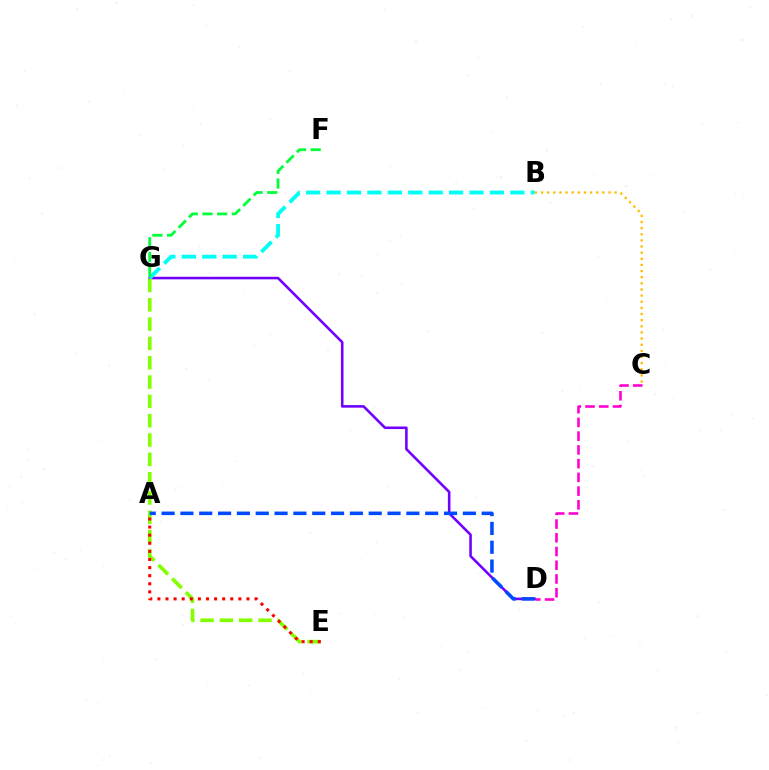{('D', 'G'): [{'color': '#7200ff', 'line_style': 'solid', 'thickness': 1.85}], ('B', 'G'): [{'color': '#00fff6', 'line_style': 'dashed', 'thickness': 2.77}], ('E', 'G'): [{'color': '#84ff00', 'line_style': 'dashed', 'thickness': 2.62}], ('F', 'G'): [{'color': '#00ff39', 'line_style': 'dashed', 'thickness': 2.0}], ('A', 'E'): [{'color': '#ff0000', 'line_style': 'dotted', 'thickness': 2.2}], ('B', 'C'): [{'color': '#ffbd00', 'line_style': 'dotted', 'thickness': 1.67}], ('A', 'D'): [{'color': '#004bff', 'line_style': 'dashed', 'thickness': 2.56}], ('C', 'D'): [{'color': '#ff00cf', 'line_style': 'dashed', 'thickness': 1.87}]}